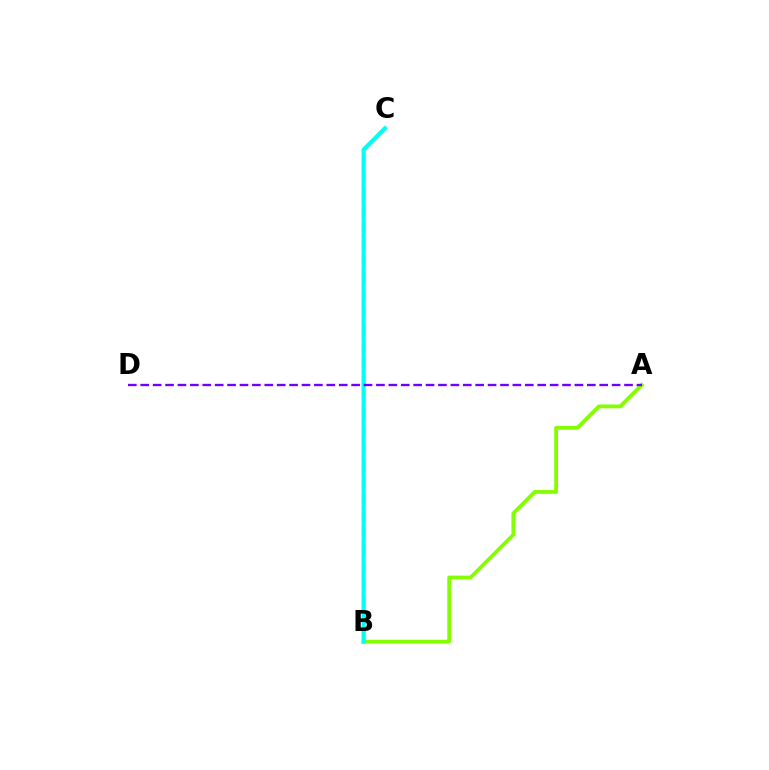{('B', 'C'): [{'color': '#ff0000', 'line_style': 'dashed', 'thickness': 2.31}, {'color': '#00fff6', 'line_style': 'solid', 'thickness': 2.97}], ('A', 'B'): [{'color': '#84ff00', 'line_style': 'solid', 'thickness': 2.75}], ('A', 'D'): [{'color': '#7200ff', 'line_style': 'dashed', 'thickness': 1.69}]}